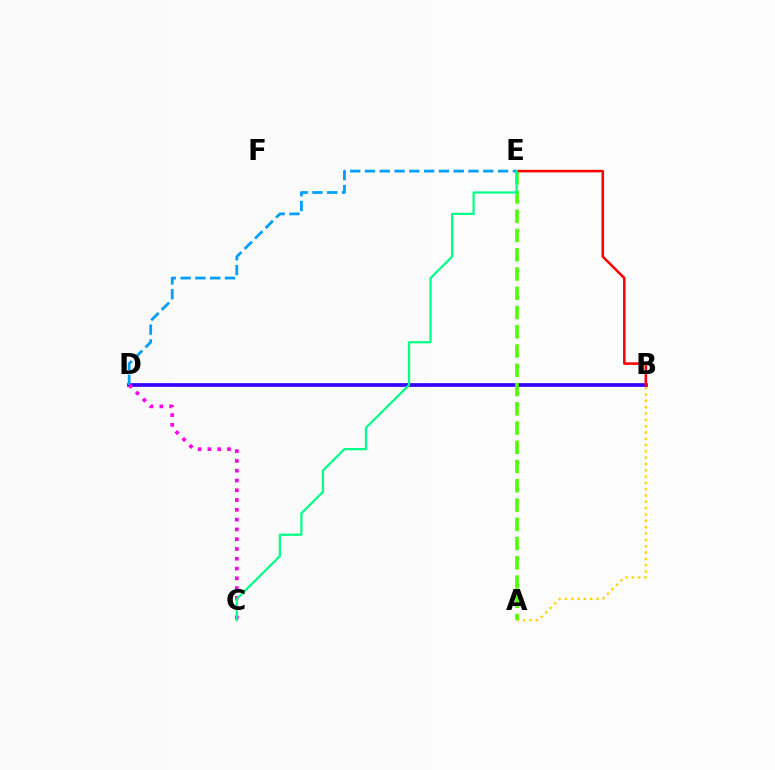{('B', 'D'): [{'color': '#3700ff', 'line_style': 'solid', 'thickness': 2.67}], ('A', 'B'): [{'color': '#ffd500', 'line_style': 'dotted', 'thickness': 1.72}], ('A', 'E'): [{'color': '#4fff00', 'line_style': 'dashed', 'thickness': 2.62}], ('D', 'E'): [{'color': '#009eff', 'line_style': 'dashed', 'thickness': 2.01}], ('B', 'E'): [{'color': '#ff0000', 'line_style': 'solid', 'thickness': 1.82}], ('C', 'D'): [{'color': '#ff00ed', 'line_style': 'dotted', 'thickness': 2.66}], ('C', 'E'): [{'color': '#00ff86', 'line_style': 'solid', 'thickness': 1.6}]}